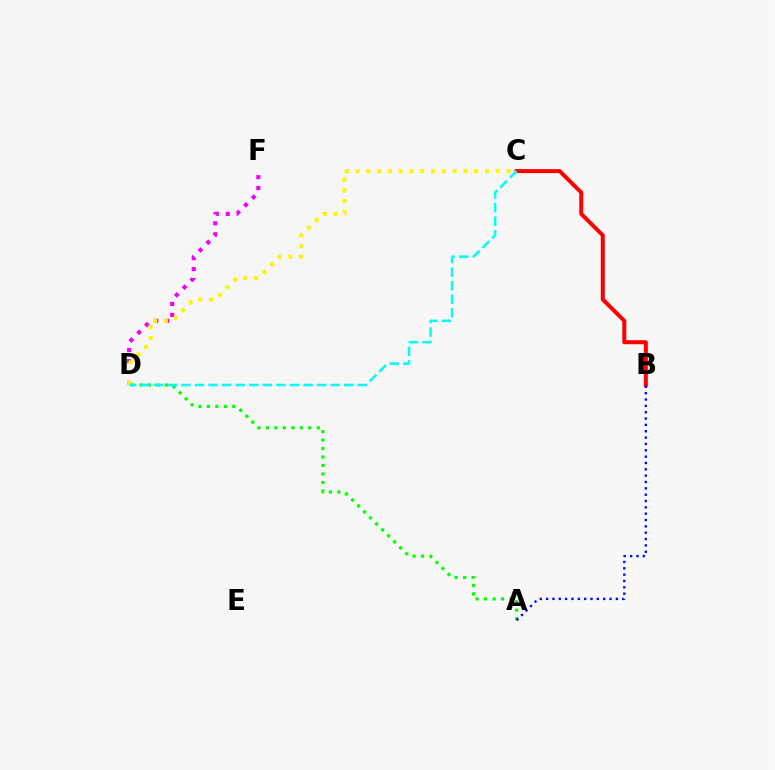{('B', 'C'): [{'color': '#ff0000', 'line_style': 'solid', 'thickness': 2.88}], ('D', 'F'): [{'color': '#ee00ff', 'line_style': 'dotted', 'thickness': 2.97}], ('A', 'D'): [{'color': '#08ff00', 'line_style': 'dotted', 'thickness': 2.3}], ('C', 'D'): [{'color': '#fcf500', 'line_style': 'dotted', 'thickness': 2.93}, {'color': '#00fff6', 'line_style': 'dashed', 'thickness': 1.84}], ('A', 'B'): [{'color': '#0010ff', 'line_style': 'dotted', 'thickness': 1.72}]}